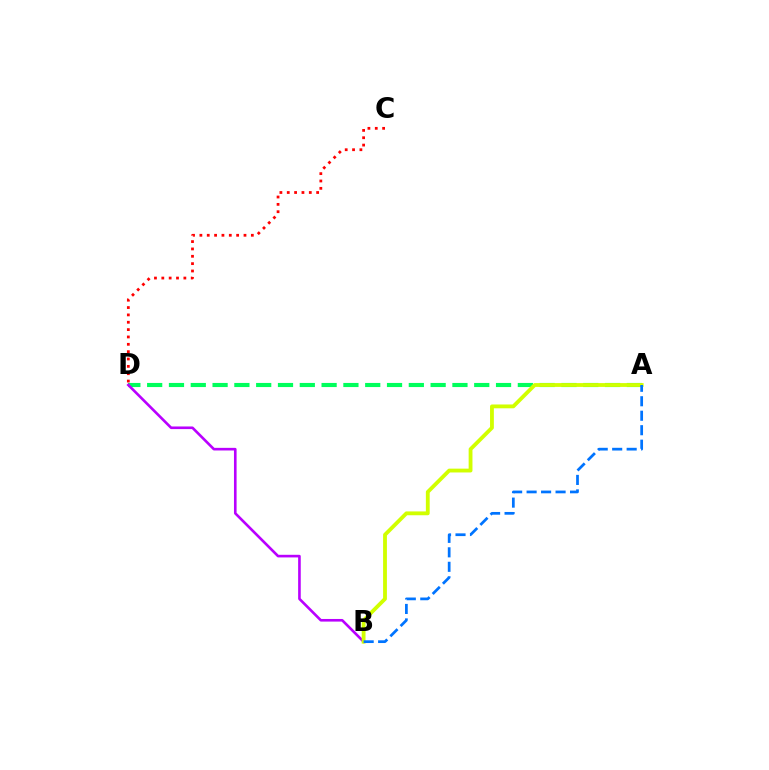{('A', 'D'): [{'color': '#00ff5c', 'line_style': 'dashed', 'thickness': 2.96}], ('B', 'D'): [{'color': '#b900ff', 'line_style': 'solid', 'thickness': 1.89}], ('A', 'B'): [{'color': '#d1ff00', 'line_style': 'solid', 'thickness': 2.75}, {'color': '#0074ff', 'line_style': 'dashed', 'thickness': 1.97}], ('C', 'D'): [{'color': '#ff0000', 'line_style': 'dotted', 'thickness': 2.0}]}